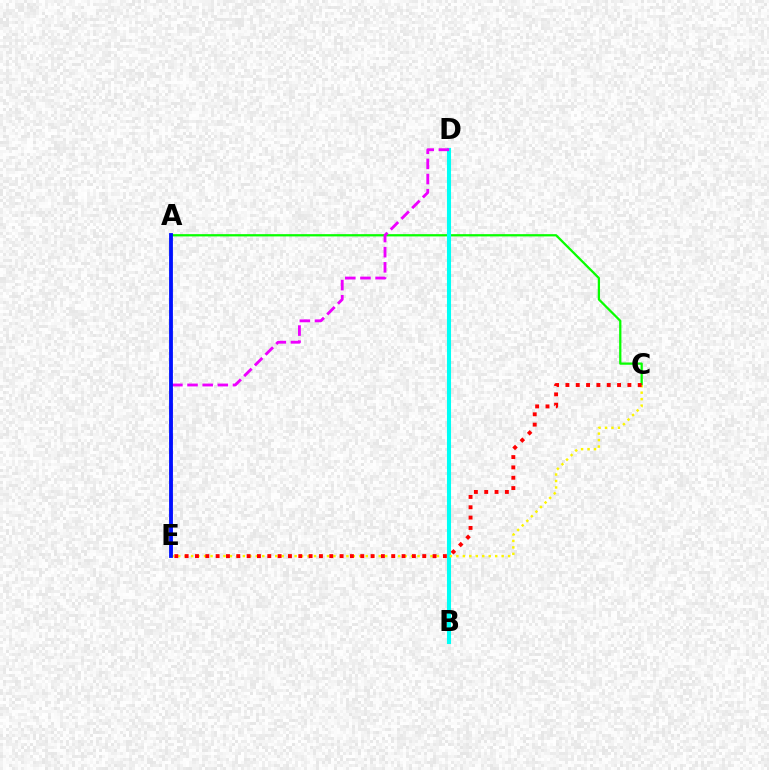{('A', 'C'): [{'color': '#08ff00', 'line_style': 'solid', 'thickness': 1.63}], ('B', 'D'): [{'color': '#00fff6', 'line_style': 'solid', 'thickness': 2.93}], ('D', 'E'): [{'color': '#ee00ff', 'line_style': 'dashed', 'thickness': 2.06}], ('C', 'E'): [{'color': '#fcf500', 'line_style': 'dotted', 'thickness': 1.76}, {'color': '#ff0000', 'line_style': 'dotted', 'thickness': 2.81}], ('A', 'E'): [{'color': '#0010ff', 'line_style': 'solid', 'thickness': 2.75}]}